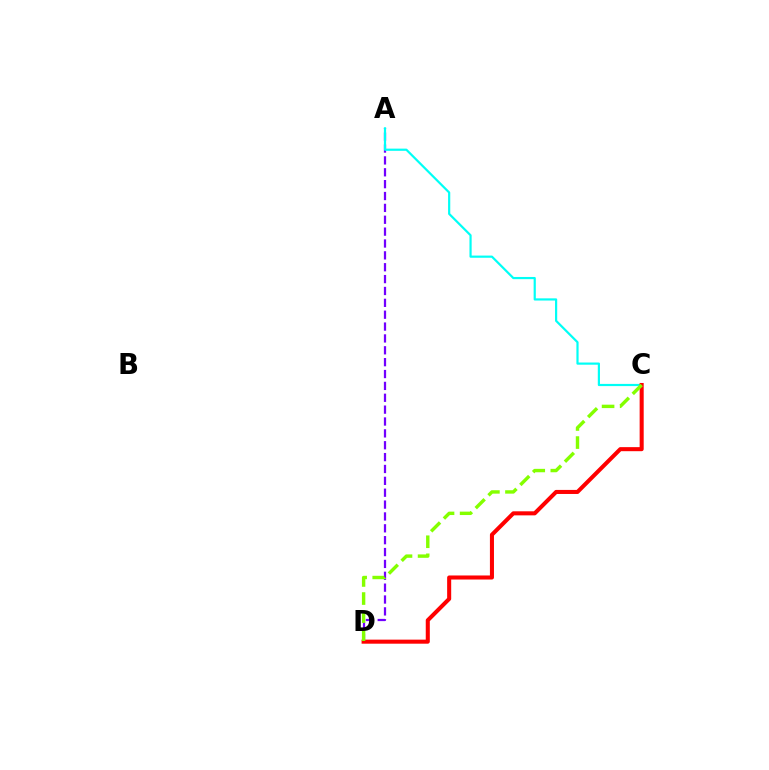{('A', 'D'): [{'color': '#7200ff', 'line_style': 'dashed', 'thickness': 1.61}], ('A', 'C'): [{'color': '#00fff6', 'line_style': 'solid', 'thickness': 1.58}], ('C', 'D'): [{'color': '#ff0000', 'line_style': 'solid', 'thickness': 2.92}, {'color': '#84ff00', 'line_style': 'dashed', 'thickness': 2.46}]}